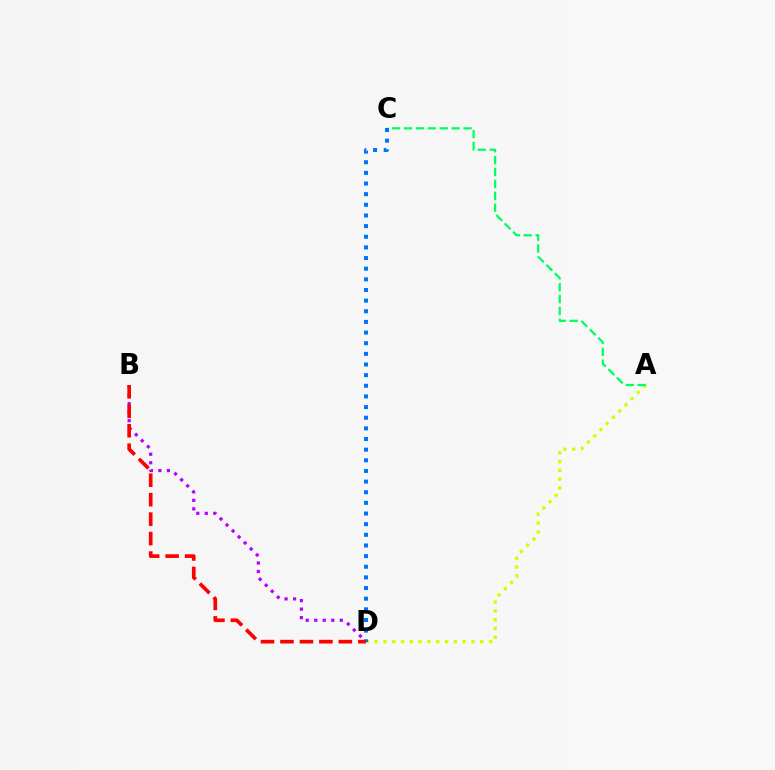{('B', 'D'): [{'color': '#b900ff', 'line_style': 'dotted', 'thickness': 2.31}, {'color': '#ff0000', 'line_style': 'dashed', 'thickness': 2.65}], ('A', 'D'): [{'color': '#d1ff00', 'line_style': 'dotted', 'thickness': 2.39}], ('A', 'C'): [{'color': '#00ff5c', 'line_style': 'dashed', 'thickness': 1.62}], ('C', 'D'): [{'color': '#0074ff', 'line_style': 'dotted', 'thickness': 2.89}]}